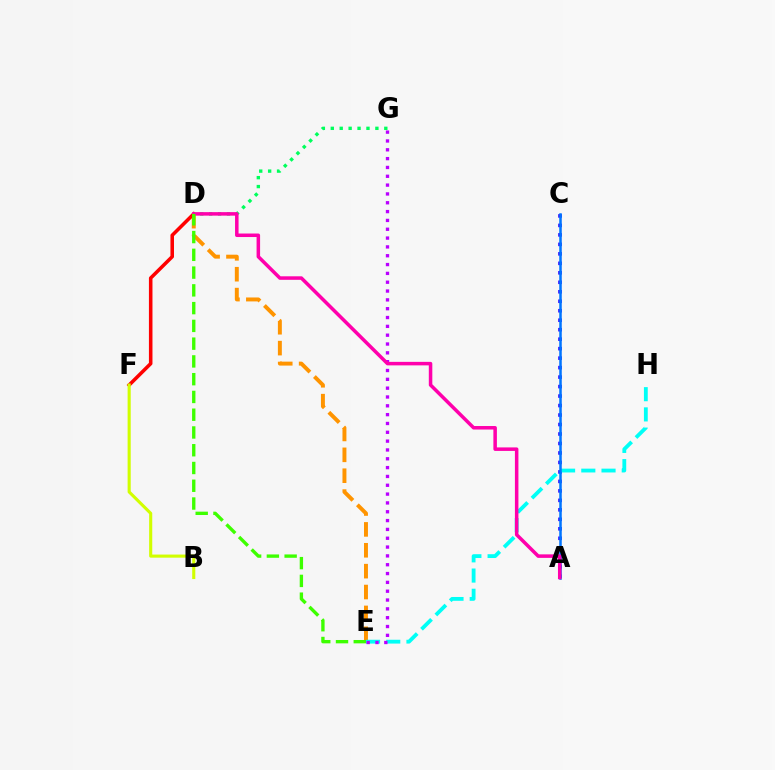{('A', 'C'): [{'color': '#2500ff', 'line_style': 'dotted', 'thickness': 2.58}, {'color': '#0074ff', 'line_style': 'solid', 'thickness': 1.81}], ('D', 'E'): [{'color': '#ff9400', 'line_style': 'dashed', 'thickness': 2.84}, {'color': '#3dff00', 'line_style': 'dashed', 'thickness': 2.41}], ('E', 'H'): [{'color': '#00fff6', 'line_style': 'dashed', 'thickness': 2.75}], ('D', 'F'): [{'color': '#ff0000', 'line_style': 'solid', 'thickness': 2.56}], ('B', 'F'): [{'color': '#d1ff00', 'line_style': 'solid', 'thickness': 2.24}], ('D', 'G'): [{'color': '#00ff5c', 'line_style': 'dotted', 'thickness': 2.42}], ('E', 'G'): [{'color': '#b900ff', 'line_style': 'dotted', 'thickness': 2.4}], ('A', 'D'): [{'color': '#ff00ac', 'line_style': 'solid', 'thickness': 2.53}]}